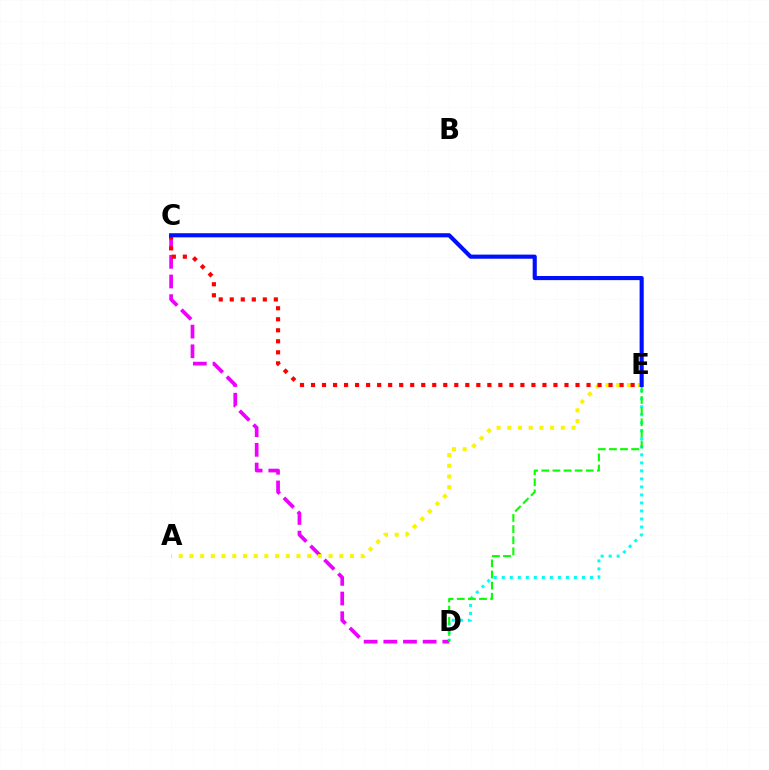{('D', 'E'): [{'color': '#00fff6', 'line_style': 'dotted', 'thickness': 2.18}, {'color': '#08ff00', 'line_style': 'dashed', 'thickness': 1.51}], ('C', 'D'): [{'color': '#ee00ff', 'line_style': 'dashed', 'thickness': 2.67}], ('A', 'E'): [{'color': '#fcf500', 'line_style': 'dotted', 'thickness': 2.91}], ('C', 'E'): [{'color': '#ff0000', 'line_style': 'dotted', 'thickness': 2.99}, {'color': '#0010ff', 'line_style': 'solid', 'thickness': 2.97}]}